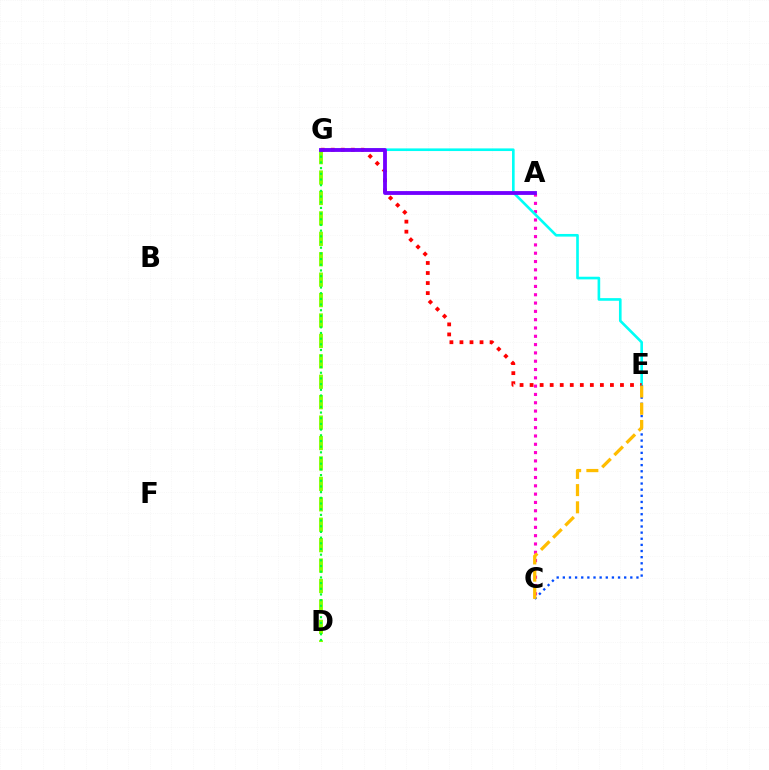{('D', 'G'): [{'color': '#84ff00', 'line_style': 'dashed', 'thickness': 2.77}, {'color': '#00ff39', 'line_style': 'dotted', 'thickness': 1.54}], ('A', 'C'): [{'color': '#ff00cf', 'line_style': 'dotted', 'thickness': 2.26}], ('E', 'G'): [{'color': '#00fff6', 'line_style': 'solid', 'thickness': 1.9}, {'color': '#ff0000', 'line_style': 'dotted', 'thickness': 2.73}], ('C', 'E'): [{'color': '#004bff', 'line_style': 'dotted', 'thickness': 1.67}, {'color': '#ffbd00', 'line_style': 'dashed', 'thickness': 2.34}], ('A', 'G'): [{'color': '#7200ff', 'line_style': 'solid', 'thickness': 2.76}]}